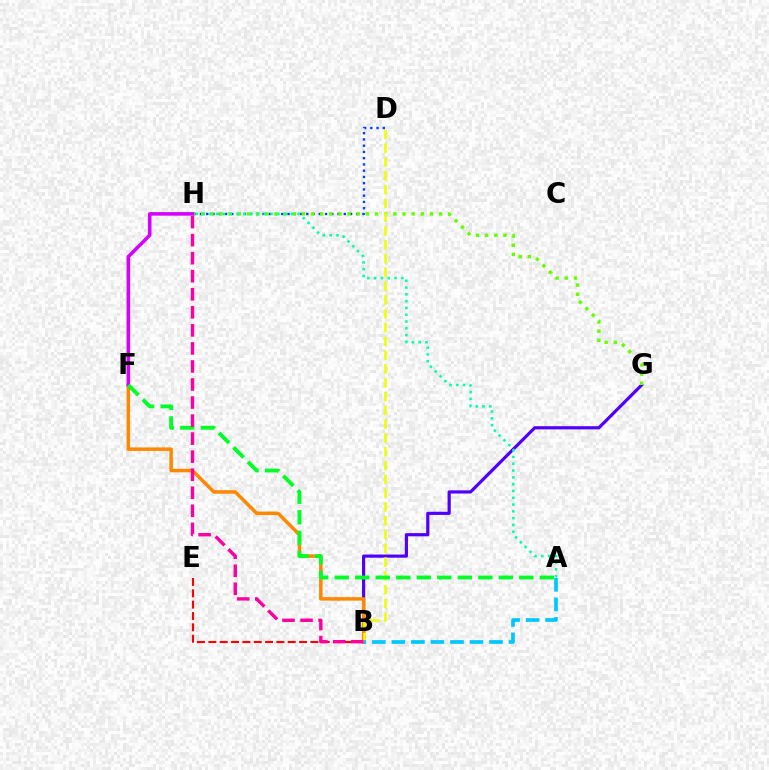{('B', 'G'): [{'color': '#4f00ff', 'line_style': 'solid', 'thickness': 2.29}], ('B', 'F'): [{'color': '#ff8800', 'line_style': 'solid', 'thickness': 2.53}], ('B', 'E'): [{'color': '#ff0000', 'line_style': 'dashed', 'thickness': 1.54}], ('D', 'H'): [{'color': '#003fff', 'line_style': 'dotted', 'thickness': 1.7}], ('G', 'H'): [{'color': '#66ff00', 'line_style': 'dotted', 'thickness': 2.49}], ('B', 'D'): [{'color': '#eeff00', 'line_style': 'dashed', 'thickness': 1.87}], ('F', 'H'): [{'color': '#d600ff', 'line_style': 'solid', 'thickness': 2.57}], ('A', 'F'): [{'color': '#00ff27', 'line_style': 'dashed', 'thickness': 2.79}], ('A', 'B'): [{'color': '#00c7ff', 'line_style': 'dashed', 'thickness': 2.65}], ('A', 'H'): [{'color': '#00ffaf', 'line_style': 'dotted', 'thickness': 1.85}], ('B', 'H'): [{'color': '#ff00a0', 'line_style': 'dashed', 'thickness': 2.45}]}